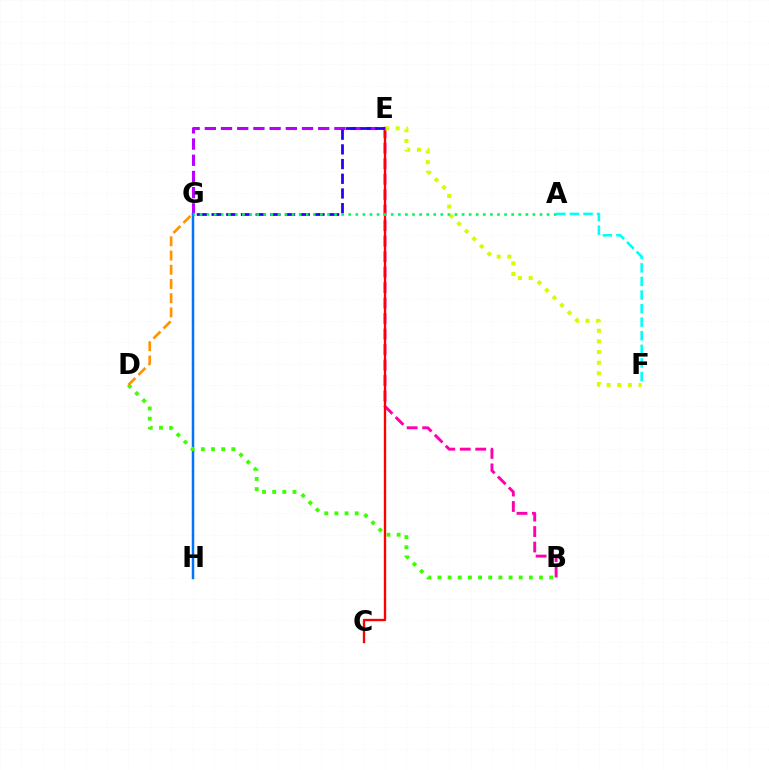{('E', 'G'): [{'color': '#b900ff', 'line_style': 'dashed', 'thickness': 2.2}, {'color': '#2500ff', 'line_style': 'dashed', 'thickness': 2.0}], ('A', 'F'): [{'color': '#00fff6', 'line_style': 'dashed', 'thickness': 1.85}], ('B', 'E'): [{'color': '#ff00ac', 'line_style': 'dashed', 'thickness': 2.1}], ('G', 'H'): [{'color': '#0074ff', 'line_style': 'solid', 'thickness': 1.79}], ('C', 'E'): [{'color': '#ff0000', 'line_style': 'solid', 'thickness': 1.69}], ('E', 'F'): [{'color': '#d1ff00', 'line_style': 'dotted', 'thickness': 2.9}], ('B', 'D'): [{'color': '#3dff00', 'line_style': 'dotted', 'thickness': 2.76}], ('A', 'G'): [{'color': '#00ff5c', 'line_style': 'dotted', 'thickness': 1.92}], ('D', 'G'): [{'color': '#ff9400', 'line_style': 'dashed', 'thickness': 1.93}]}